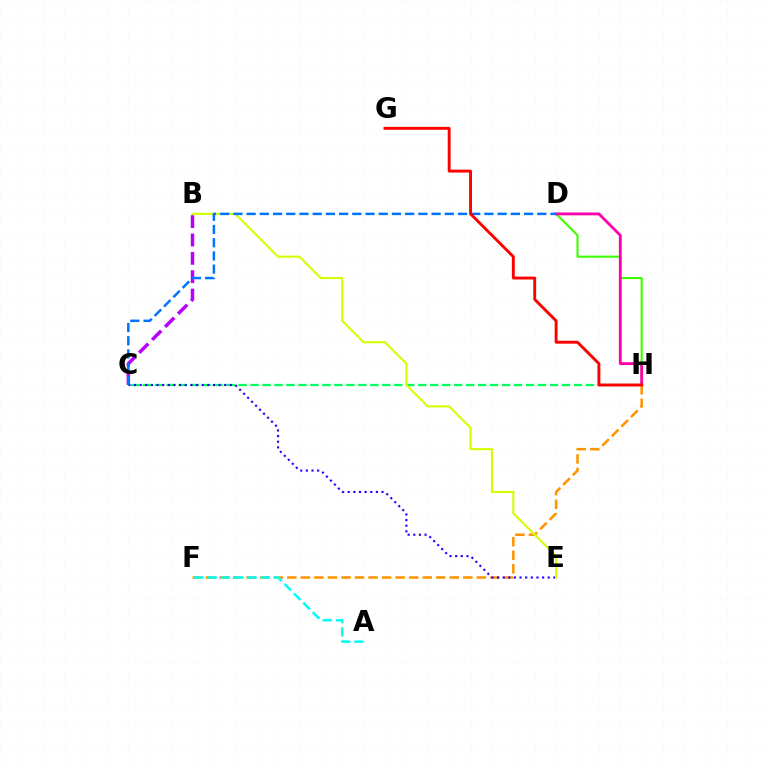{('D', 'H'): [{'color': '#3dff00', 'line_style': 'solid', 'thickness': 1.51}, {'color': '#ff00ac', 'line_style': 'solid', 'thickness': 2.05}], ('C', 'H'): [{'color': '#00ff5c', 'line_style': 'dashed', 'thickness': 1.63}], ('F', 'H'): [{'color': '#ff9400', 'line_style': 'dashed', 'thickness': 1.84}], ('B', 'C'): [{'color': '#b900ff', 'line_style': 'dashed', 'thickness': 2.49}], ('C', 'E'): [{'color': '#2500ff', 'line_style': 'dotted', 'thickness': 1.53}], ('B', 'E'): [{'color': '#d1ff00', 'line_style': 'solid', 'thickness': 1.5}], ('A', 'F'): [{'color': '#00fff6', 'line_style': 'dashed', 'thickness': 1.8}], ('C', 'D'): [{'color': '#0074ff', 'line_style': 'dashed', 'thickness': 1.79}], ('G', 'H'): [{'color': '#ff0000', 'line_style': 'solid', 'thickness': 2.09}]}